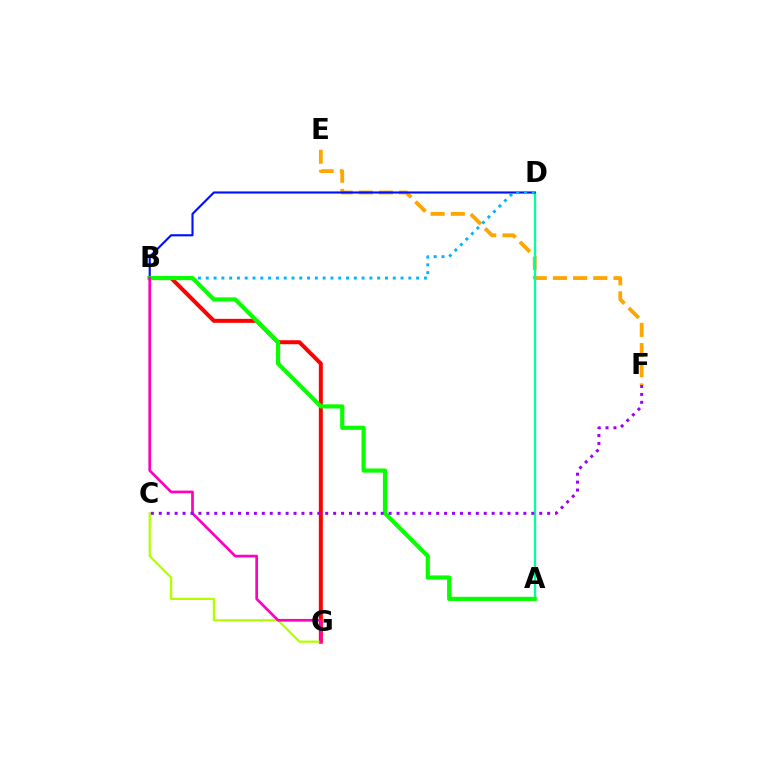{('E', 'F'): [{'color': '#ffa500', 'line_style': 'dashed', 'thickness': 2.74}], ('A', 'D'): [{'color': '#00ff9d', 'line_style': 'solid', 'thickness': 1.65}], ('B', 'D'): [{'color': '#0010ff', 'line_style': 'solid', 'thickness': 1.53}, {'color': '#00b5ff', 'line_style': 'dotted', 'thickness': 2.12}], ('B', 'G'): [{'color': '#ff0000', 'line_style': 'solid', 'thickness': 2.87}, {'color': '#ff00bd', 'line_style': 'solid', 'thickness': 1.94}], ('A', 'B'): [{'color': '#08ff00', 'line_style': 'solid', 'thickness': 3.0}], ('C', 'G'): [{'color': '#b3ff00', 'line_style': 'solid', 'thickness': 1.61}], ('C', 'F'): [{'color': '#9b00ff', 'line_style': 'dotted', 'thickness': 2.15}]}